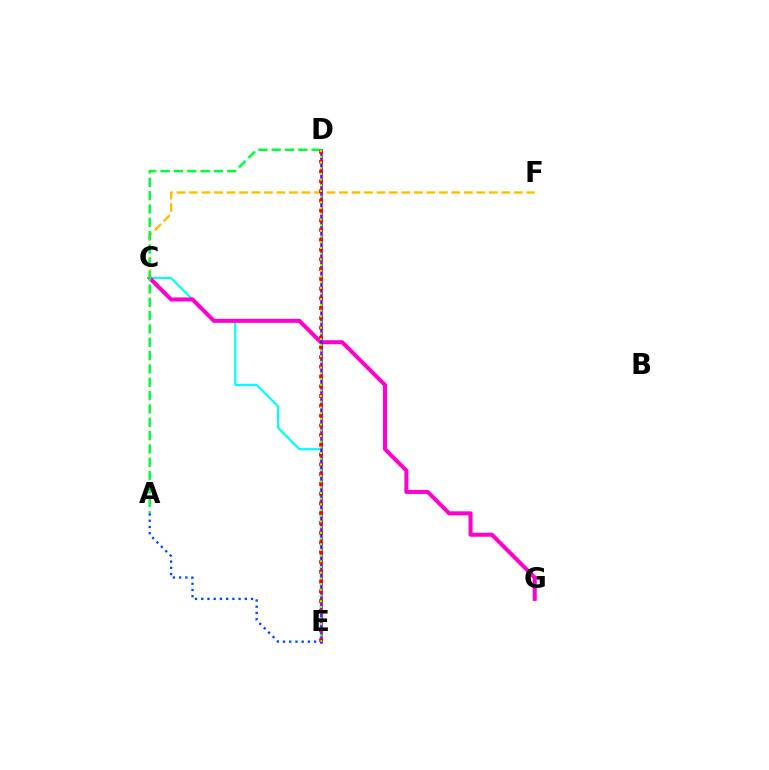{('C', 'E'): [{'color': '#00fff6', 'line_style': 'solid', 'thickness': 1.58}], ('C', 'G'): [{'color': '#ff00cf', 'line_style': 'solid', 'thickness': 2.91}], ('C', 'F'): [{'color': '#ffbd00', 'line_style': 'dashed', 'thickness': 1.7}], ('D', 'E'): [{'color': '#7200ff', 'line_style': 'solid', 'thickness': 1.84}, {'color': '#ff0000', 'line_style': 'dotted', 'thickness': 2.65}, {'color': '#84ff00', 'line_style': 'dotted', 'thickness': 1.55}], ('A', 'D'): [{'color': '#00ff39', 'line_style': 'dashed', 'thickness': 1.81}], ('A', 'E'): [{'color': '#004bff', 'line_style': 'dotted', 'thickness': 1.69}]}